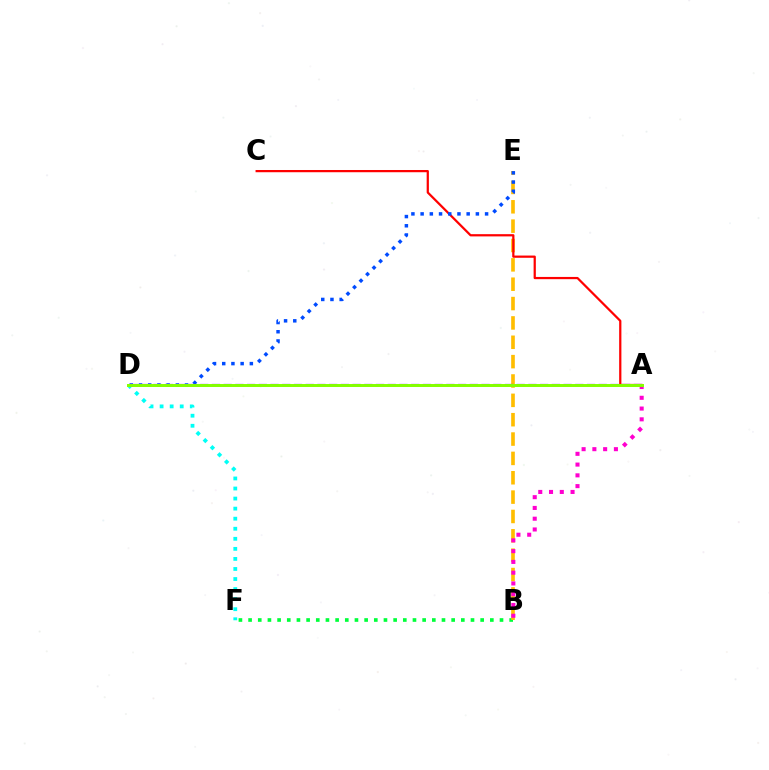{('B', 'F'): [{'color': '#00ff39', 'line_style': 'dotted', 'thickness': 2.63}], ('B', 'E'): [{'color': '#ffbd00', 'line_style': 'dashed', 'thickness': 2.63}], ('A', 'C'): [{'color': '#ff0000', 'line_style': 'solid', 'thickness': 1.61}], ('A', 'B'): [{'color': '#ff00cf', 'line_style': 'dotted', 'thickness': 2.93}], ('D', 'F'): [{'color': '#00fff6', 'line_style': 'dotted', 'thickness': 2.73}], ('D', 'E'): [{'color': '#004bff', 'line_style': 'dotted', 'thickness': 2.5}], ('A', 'D'): [{'color': '#7200ff', 'line_style': 'dashed', 'thickness': 1.59}, {'color': '#84ff00', 'line_style': 'solid', 'thickness': 2.14}]}